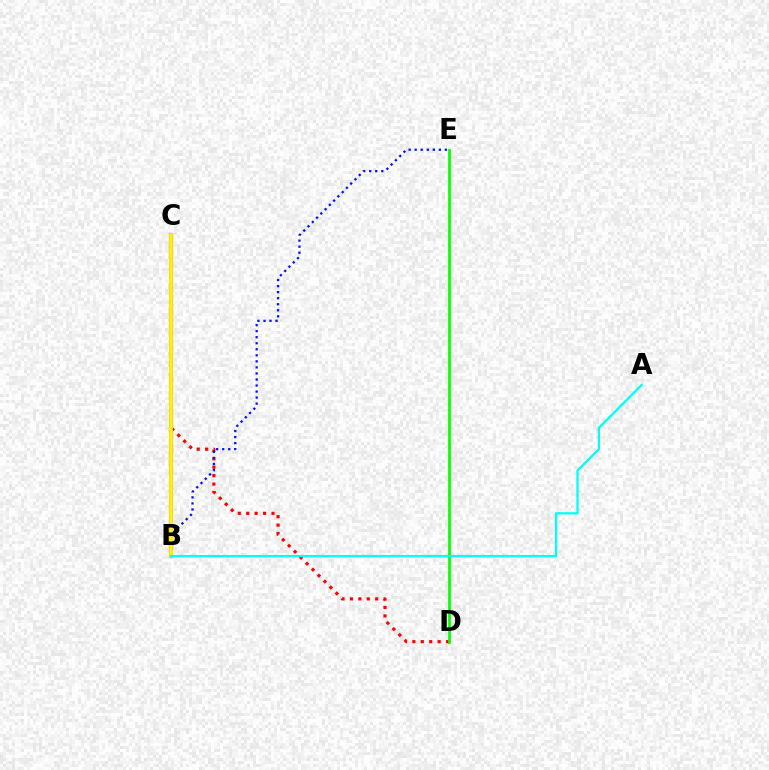{('C', 'D'): [{'color': '#ff0000', 'line_style': 'dotted', 'thickness': 2.29}], ('B', 'C'): [{'color': '#ee00ff', 'line_style': 'solid', 'thickness': 2.91}, {'color': '#fcf500', 'line_style': 'solid', 'thickness': 2.71}], ('D', 'E'): [{'color': '#08ff00', 'line_style': 'solid', 'thickness': 1.95}], ('B', 'E'): [{'color': '#0010ff', 'line_style': 'dotted', 'thickness': 1.64}], ('A', 'B'): [{'color': '#00fff6', 'line_style': 'solid', 'thickness': 1.64}]}